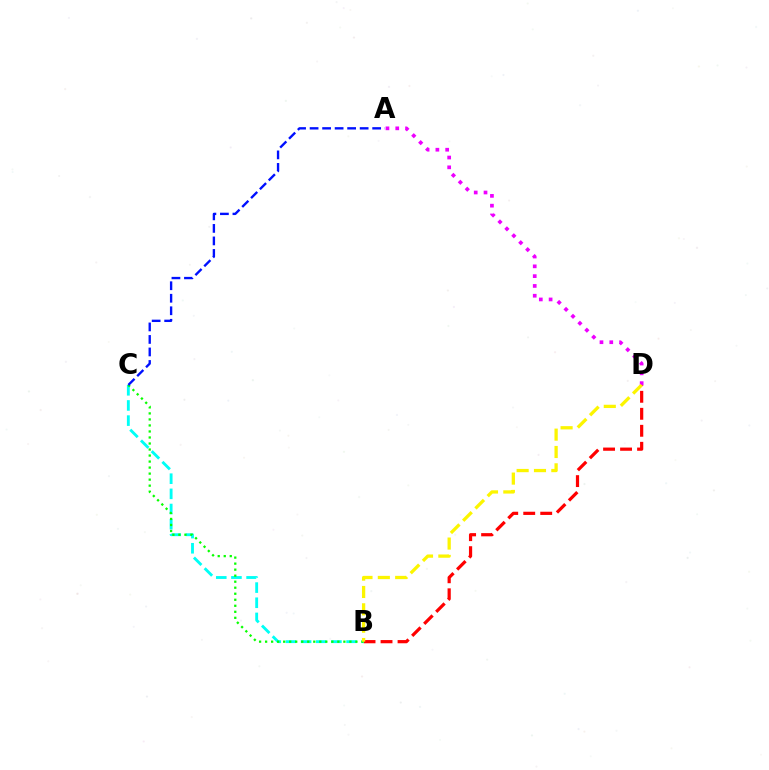{('B', 'D'): [{'color': '#ff0000', 'line_style': 'dashed', 'thickness': 2.31}, {'color': '#fcf500', 'line_style': 'dashed', 'thickness': 2.36}], ('B', 'C'): [{'color': '#00fff6', 'line_style': 'dashed', 'thickness': 2.06}, {'color': '#08ff00', 'line_style': 'dotted', 'thickness': 1.64}], ('A', 'D'): [{'color': '#ee00ff', 'line_style': 'dotted', 'thickness': 2.66}], ('A', 'C'): [{'color': '#0010ff', 'line_style': 'dashed', 'thickness': 1.7}]}